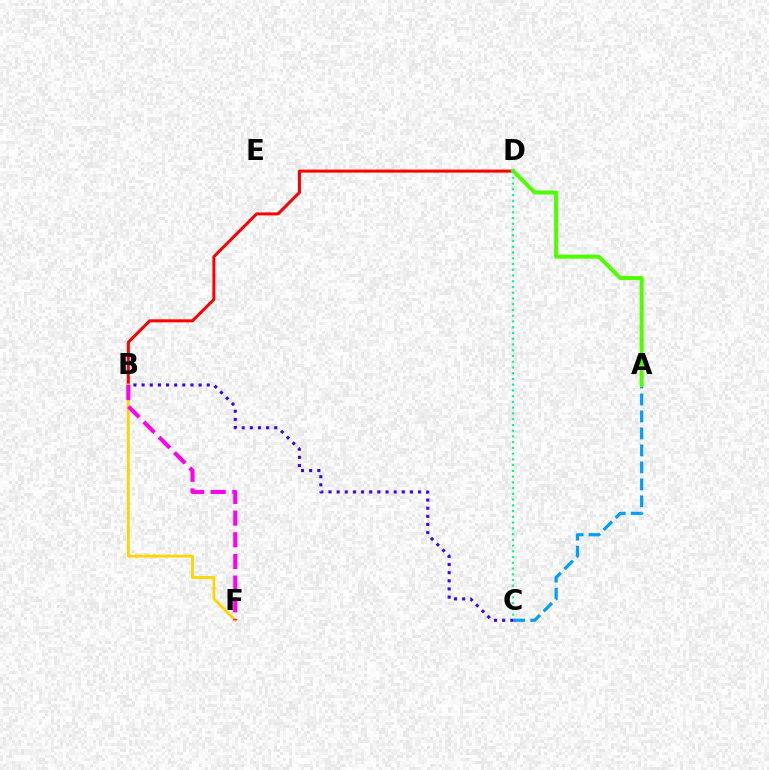{('B', 'D'): [{'color': '#ff0000', 'line_style': 'solid', 'thickness': 2.17}], ('B', 'F'): [{'color': '#ffd500', 'line_style': 'solid', 'thickness': 2.04}, {'color': '#ff00ed', 'line_style': 'dashed', 'thickness': 2.94}], ('A', 'C'): [{'color': '#009eff', 'line_style': 'dashed', 'thickness': 2.31}], ('A', 'D'): [{'color': '#4fff00', 'line_style': 'solid', 'thickness': 2.91}], ('C', 'D'): [{'color': '#00ff86', 'line_style': 'dotted', 'thickness': 1.56}], ('B', 'C'): [{'color': '#3700ff', 'line_style': 'dotted', 'thickness': 2.21}]}